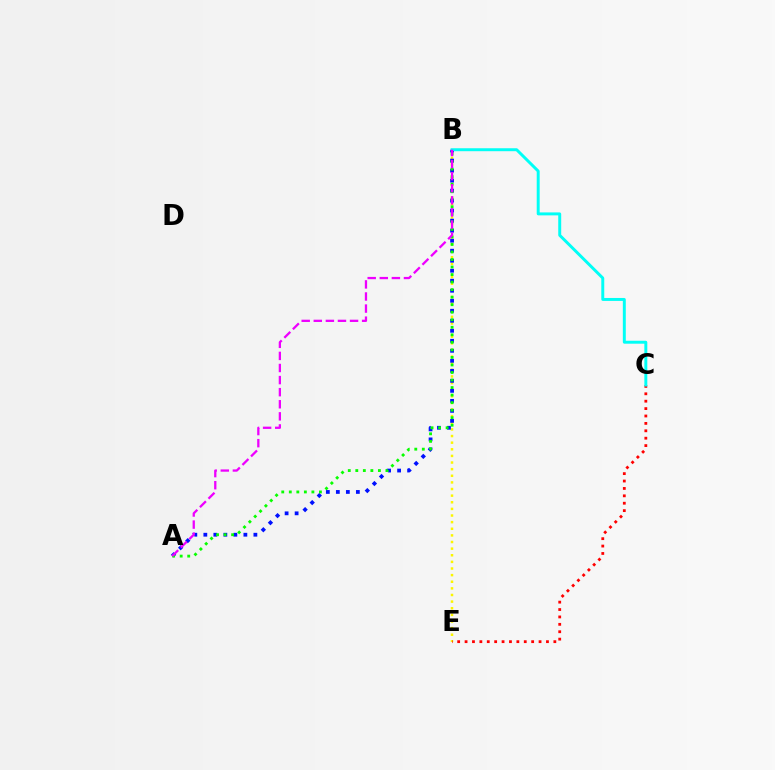{('B', 'E'): [{'color': '#fcf500', 'line_style': 'dotted', 'thickness': 1.8}], ('A', 'B'): [{'color': '#0010ff', 'line_style': 'dotted', 'thickness': 2.72}, {'color': '#08ff00', 'line_style': 'dotted', 'thickness': 2.05}, {'color': '#ee00ff', 'line_style': 'dashed', 'thickness': 1.64}], ('C', 'E'): [{'color': '#ff0000', 'line_style': 'dotted', 'thickness': 2.01}], ('B', 'C'): [{'color': '#00fff6', 'line_style': 'solid', 'thickness': 2.13}]}